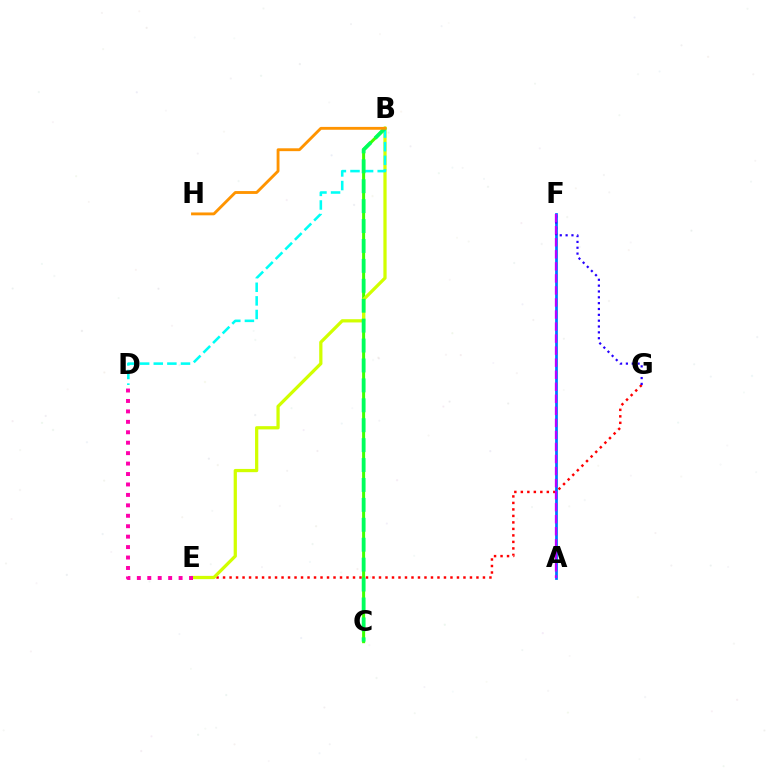{('A', 'F'): [{'color': '#0074ff', 'line_style': 'solid', 'thickness': 1.98}, {'color': '#b900ff', 'line_style': 'dashed', 'thickness': 1.64}], ('B', 'C'): [{'color': '#3dff00', 'line_style': 'solid', 'thickness': 2.18}, {'color': '#00ff5c', 'line_style': 'dashed', 'thickness': 2.71}], ('E', 'G'): [{'color': '#ff0000', 'line_style': 'dotted', 'thickness': 1.77}], ('F', 'G'): [{'color': '#2500ff', 'line_style': 'dotted', 'thickness': 1.59}], ('B', 'E'): [{'color': '#d1ff00', 'line_style': 'solid', 'thickness': 2.33}], ('B', 'D'): [{'color': '#00fff6', 'line_style': 'dashed', 'thickness': 1.85}], ('D', 'E'): [{'color': '#ff00ac', 'line_style': 'dotted', 'thickness': 2.84}], ('B', 'H'): [{'color': '#ff9400', 'line_style': 'solid', 'thickness': 2.06}]}